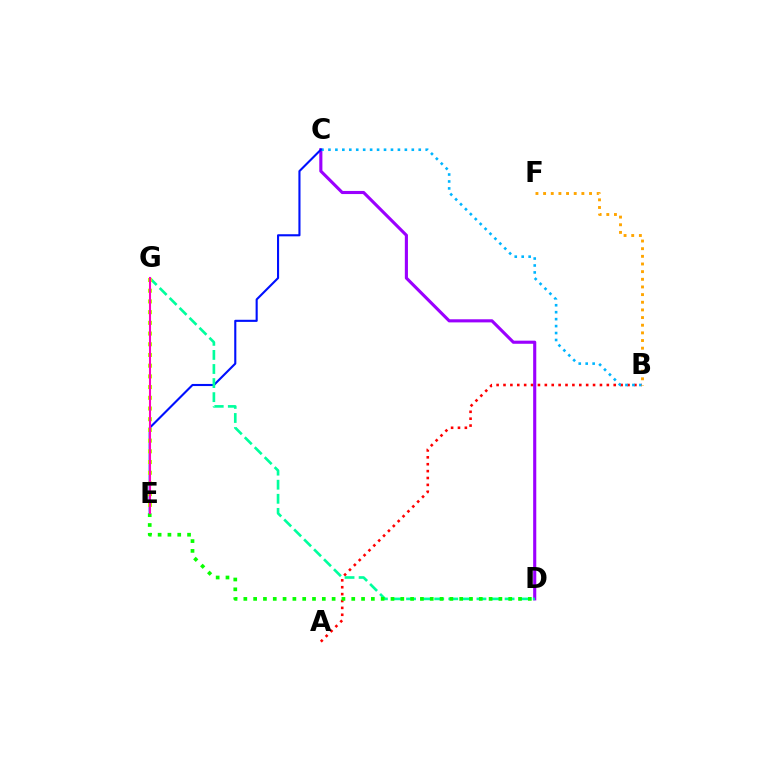{('A', 'B'): [{'color': '#ff0000', 'line_style': 'dotted', 'thickness': 1.87}], ('C', 'D'): [{'color': '#9b00ff', 'line_style': 'solid', 'thickness': 2.24}], ('B', 'C'): [{'color': '#00b5ff', 'line_style': 'dotted', 'thickness': 1.89}], ('C', 'E'): [{'color': '#0010ff', 'line_style': 'solid', 'thickness': 1.52}], ('D', 'G'): [{'color': '#00ff9d', 'line_style': 'dashed', 'thickness': 1.91}], ('B', 'F'): [{'color': '#ffa500', 'line_style': 'dotted', 'thickness': 2.08}], ('D', 'E'): [{'color': '#08ff00', 'line_style': 'dotted', 'thickness': 2.67}], ('E', 'G'): [{'color': '#b3ff00', 'line_style': 'dotted', 'thickness': 2.91}, {'color': '#ff00bd', 'line_style': 'solid', 'thickness': 1.5}]}